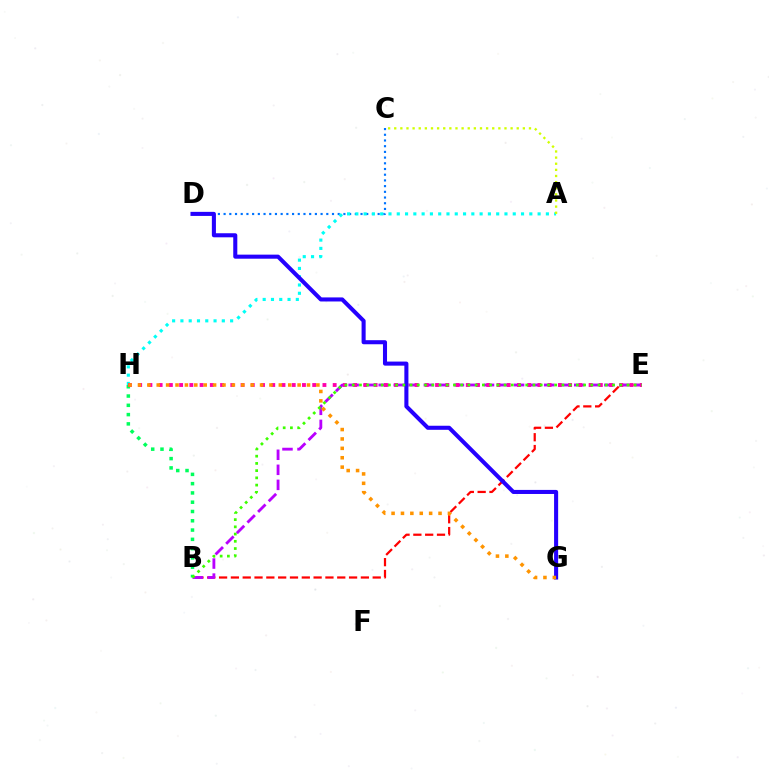{('B', 'E'): [{'color': '#ff0000', 'line_style': 'dashed', 'thickness': 1.61}, {'color': '#b900ff', 'line_style': 'dashed', 'thickness': 2.04}, {'color': '#3dff00', 'line_style': 'dotted', 'thickness': 1.96}], ('B', 'H'): [{'color': '#00ff5c', 'line_style': 'dotted', 'thickness': 2.52}], ('C', 'D'): [{'color': '#0074ff', 'line_style': 'dotted', 'thickness': 1.55}], ('A', 'H'): [{'color': '#00fff6', 'line_style': 'dotted', 'thickness': 2.25}], ('E', 'H'): [{'color': '#ff00ac', 'line_style': 'dotted', 'thickness': 2.78}], ('D', 'G'): [{'color': '#2500ff', 'line_style': 'solid', 'thickness': 2.93}], ('A', 'C'): [{'color': '#d1ff00', 'line_style': 'dotted', 'thickness': 1.66}], ('G', 'H'): [{'color': '#ff9400', 'line_style': 'dotted', 'thickness': 2.55}]}